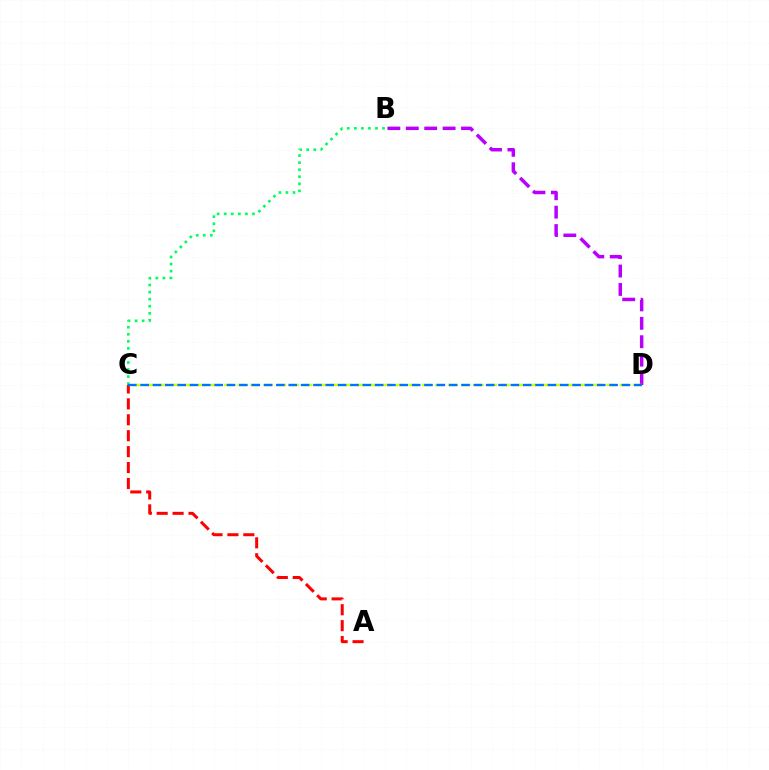{('B', 'C'): [{'color': '#00ff5c', 'line_style': 'dotted', 'thickness': 1.92}], ('A', 'C'): [{'color': '#ff0000', 'line_style': 'dashed', 'thickness': 2.16}], ('B', 'D'): [{'color': '#b900ff', 'line_style': 'dashed', 'thickness': 2.5}], ('C', 'D'): [{'color': '#d1ff00', 'line_style': 'dashed', 'thickness': 1.79}, {'color': '#0074ff', 'line_style': 'dashed', 'thickness': 1.68}]}